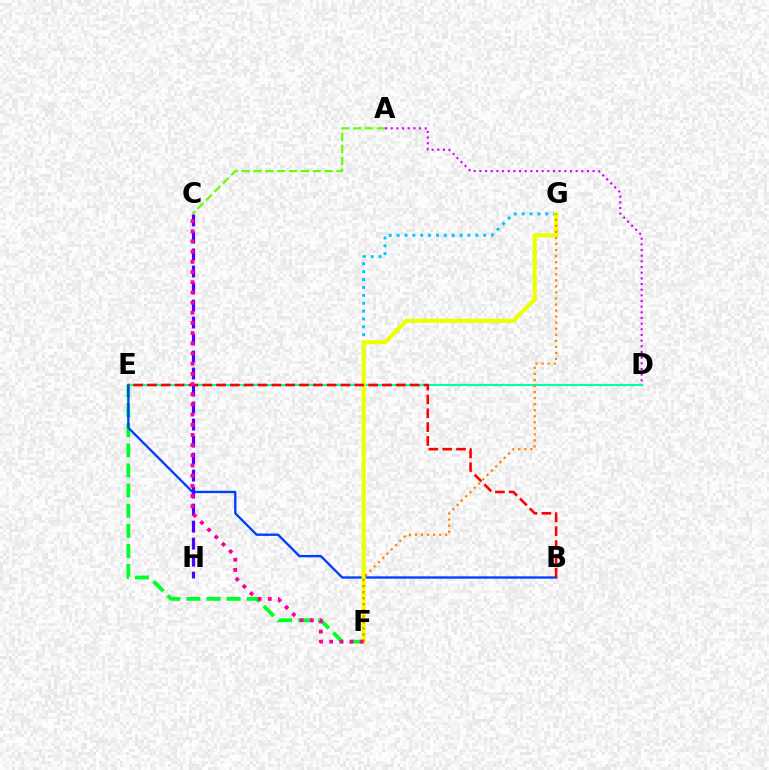{('F', 'G'): [{'color': '#00c7ff', 'line_style': 'dotted', 'thickness': 2.14}, {'color': '#eeff00', 'line_style': 'solid', 'thickness': 2.95}, {'color': '#ff8800', 'line_style': 'dotted', 'thickness': 1.64}], ('A', 'D'): [{'color': '#d600ff', 'line_style': 'dotted', 'thickness': 1.54}], ('A', 'C'): [{'color': '#66ff00', 'line_style': 'dashed', 'thickness': 1.61}], ('D', 'E'): [{'color': '#00ffaf', 'line_style': 'solid', 'thickness': 1.56}], ('E', 'F'): [{'color': '#00ff27', 'line_style': 'dashed', 'thickness': 2.73}], ('B', 'E'): [{'color': '#003fff', 'line_style': 'solid', 'thickness': 1.68}, {'color': '#ff0000', 'line_style': 'dashed', 'thickness': 1.88}], ('C', 'H'): [{'color': '#4f00ff', 'line_style': 'dashed', 'thickness': 2.31}], ('C', 'F'): [{'color': '#ff00a0', 'line_style': 'dotted', 'thickness': 2.77}]}